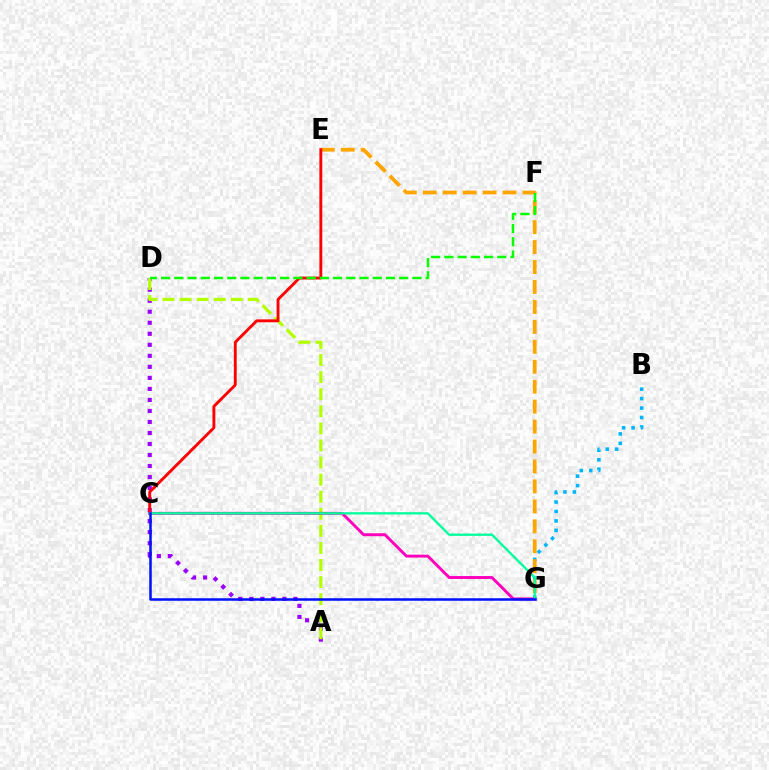{('A', 'D'): [{'color': '#9b00ff', 'line_style': 'dotted', 'thickness': 2.99}, {'color': '#b3ff00', 'line_style': 'dashed', 'thickness': 2.32}], ('B', 'G'): [{'color': '#00b5ff', 'line_style': 'dotted', 'thickness': 2.57}], ('E', 'G'): [{'color': '#ffa500', 'line_style': 'dashed', 'thickness': 2.71}], ('C', 'E'): [{'color': '#ff0000', 'line_style': 'solid', 'thickness': 2.07}], ('D', 'F'): [{'color': '#08ff00', 'line_style': 'dashed', 'thickness': 1.8}], ('C', 'G'): [{'color': '#ff00bd', 'line_style': 'solid', 'thickness': 2.1}, {'color': '#00ff9d', 'line_style': 'solid', 'thickness': 1.68}, {'color': '#0010ff', 'line_style': 'solid', 'thickness': 1.81}]}